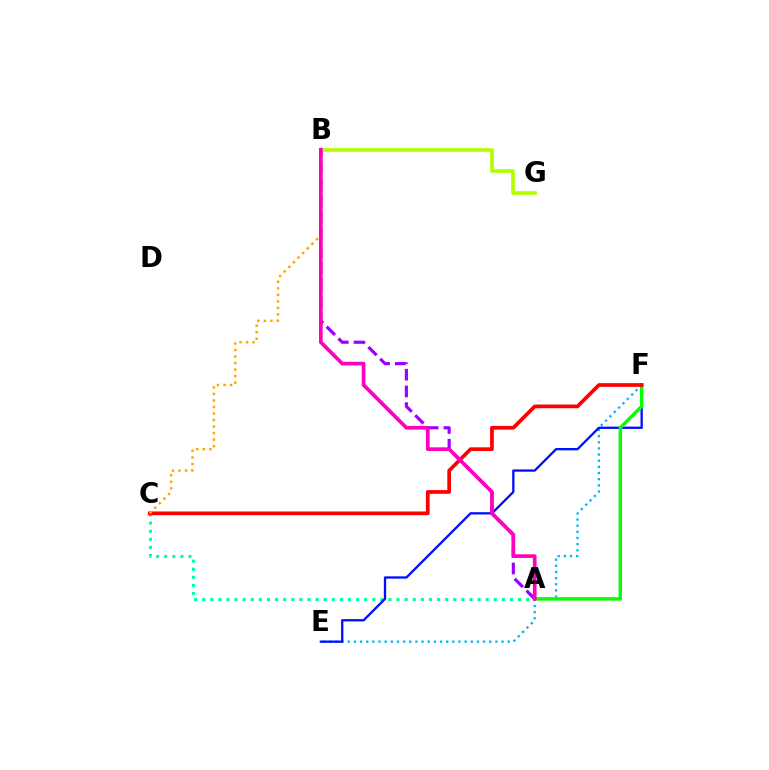{('E', 'F'): [{'color': '#00b5ff', 'line_style': 'dotted', 'thickness': 1.67}, {'color': '#0010ff', 'line_style': 'solid', 'thickness': 1.66}], ('A', 'C'): [{'color': '#00ff9d', 'line_style': 'dotted', 'thickness': 2.2}], ('A', 'F'): [{'color': '#08ff00', 'line_style': 'solid', 'thickness': 2.48}], ('A', 'B'): [{'color': '#9b00ff', 'line_style': 'dashed', 'thickness': 2.27}, {'color': '#ff00bd', 'line_style': 'solid', 'thickness': 2.65}], ('C', 'F'): [{'color': '#ff0000', 'line_style': 'solid', 'thickness': 2.67}], ('B', 'G'): [{'color': '#b3ff00', 'line_style': 'solid', 'thickness': 2.64}], ('B', 'C'): [{'color': '#ffa500', 'line_style': 'dotted', 'thickness': 1.77}]}